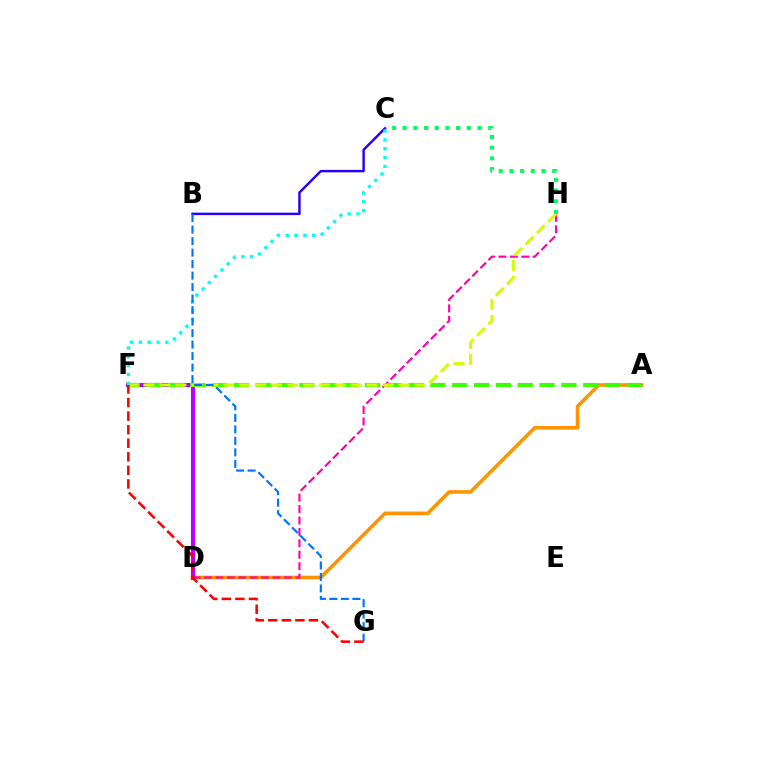{('A', 'D'): [{'color': '#ff9400', 'line_style': 'solid', 'thickness': 2.57}], ('D', 'F'): [{'color': '#b900ff', 'line_style': 'solid', 'thickness': 2.95}], ('D', 'H'): [{'color': '#ff00ac', 'line_style': 'dashed', 'thickness': 1.55}], ('A', 'F'): [{'color': '#3dff00', 'line_style': 'dashed', 'thickness': 2.97}], ('F', 'H'): [{'color': '#d1ff00', 'line_style': 'dashed', 'thickness': 2.17}], ('B', 'C'): [{'color': '#2500ff', 'line_style': 'solid', 'thickness': 1.75}], ('C', 'F'): [{'color': '#00fff6', 'line_style': 'dotted', 'thickness': 2.41}], ('B', 'G'): [{'color': '#0074ff', 'line_style': 'dashed', 'thickness': 1.56}], ('C', 'H'): [{'color': '#00ff5c', 'line_style': 'dotted', 'thickness': 2.91}], ('F', 'G'): [{'color': '#ff0000', 'line_style': 'dashed', 'thickness': 1.84}]}